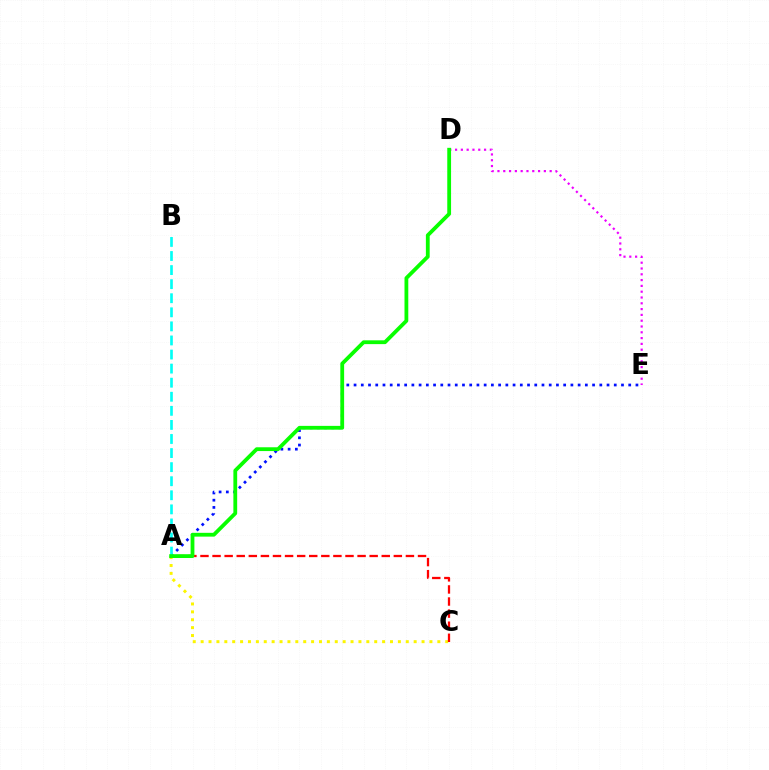{('A', 'E'): [{'color': '#0010ff', 'line_style': 'dotted', 'thickness': 1.96}], ('A', 'C'): [{'color': '#fcf500', 'line_style': 'dotted', 'thickness': 2.14}, {'color': '#ff0000', 'line_style': 'dashed', 'thickness': 1.64}], ('A', 'B'): [{'color': '#00fff6', 'line_style': 'dashed', 'thickness': 1.91}], ('D', 'E'): [{'color': '#ee00ff', 'line_style': 'dotted', 'thickness': 1.58}], ('A', 'D'): [{'color': '#08ff00', 'line_style': 'solid', 'thickness': 2.73}]}